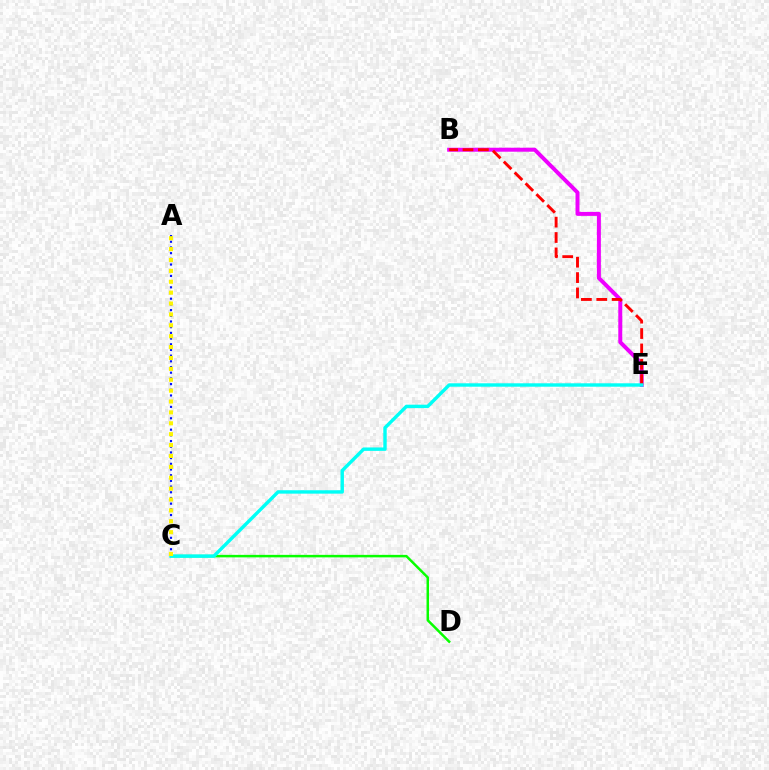{('A', 'C'): [{'color': '#0010ff', 'line_style': 'dotted', 'thickness': 1.55}, {'color': '#fcf500', 'line_style': 'dotted', 'thickness': 2.96}], ('C', 'D'): [{'color': '#08ff00', 'line_style': 'solid', 'thickness': 1.8}], ('B', 'E'): [{'color': '#ee00ff', 'line_style': 'solid', 'thickness': 2.86}, {'color': '#ff0000', 'line_style': 'dashed', 'thickness': 2.09}], ('C', 'E'): [{'color': '#00fff6', 'line_style': 'solid', 'thickness': 2.45}]}